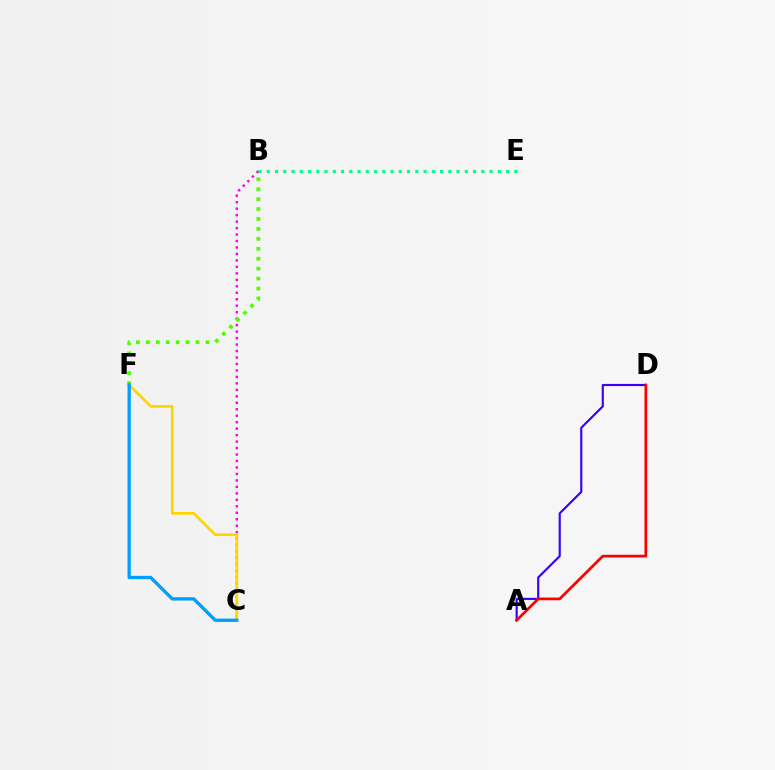{('B', 'E'): [{'color': '#00ff86', 'line_style': 'dotted', 'thickness': 2.24}], ('B', 'C'): [{'color': '#ff00ed', 'line_style': 'dotted', 'thickness': 1.76}], ('B', 'F'): [{'color': '#4fff00', 'line_style': 'dotted', 'thickness': 2.7}], ('C', 'F'): [{'color': '#ffd500', 'line_style': 'solid', 'thickness': 1.93}, {'color': '#009eff', 'line_style': 'solid', 'thickness': 2.38}], ('A', 'D'): [{'color': '#3700ff', 'line_style': 'solid', 'thickness': 1.54}, {'color': '#ff0000', 'line_style': 'solid', 'thickness': 1.96}]}